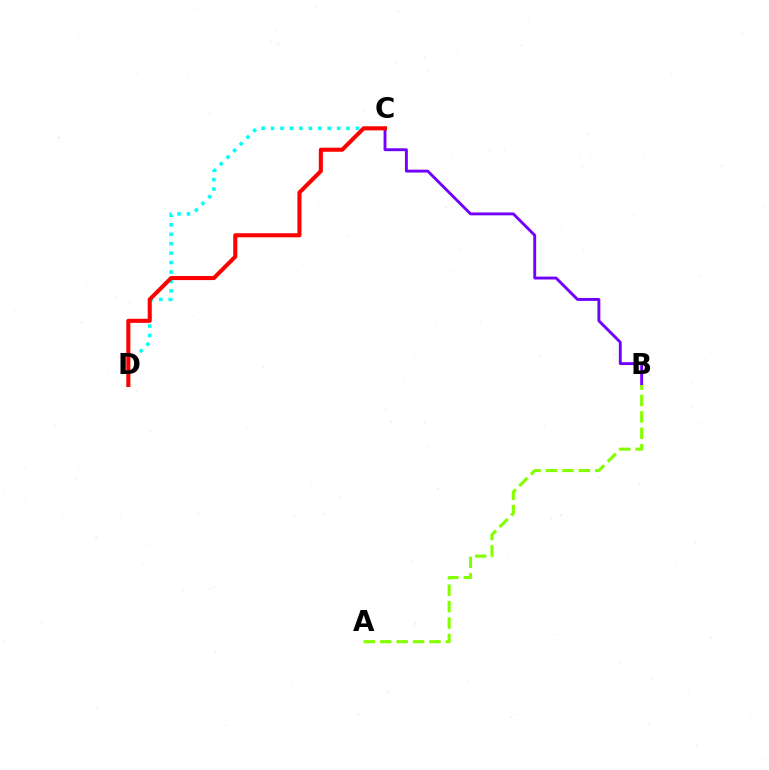{('C', 'D'): [{'color': '#00fff6', 'line_style': 'dotted', 'thickness': 2.56}, {'color': '#ff0000', 'line_style': 'solid', 'thickness': 2.92}], ('B', 'C'): [{'color': '#7200ff', 'line_style': 'solid', 'thickness': 2.08}], ('A', 'B'): [{'color': '#84ff00', 'line_style': 'dashed', 'thickness': 2.23}]}